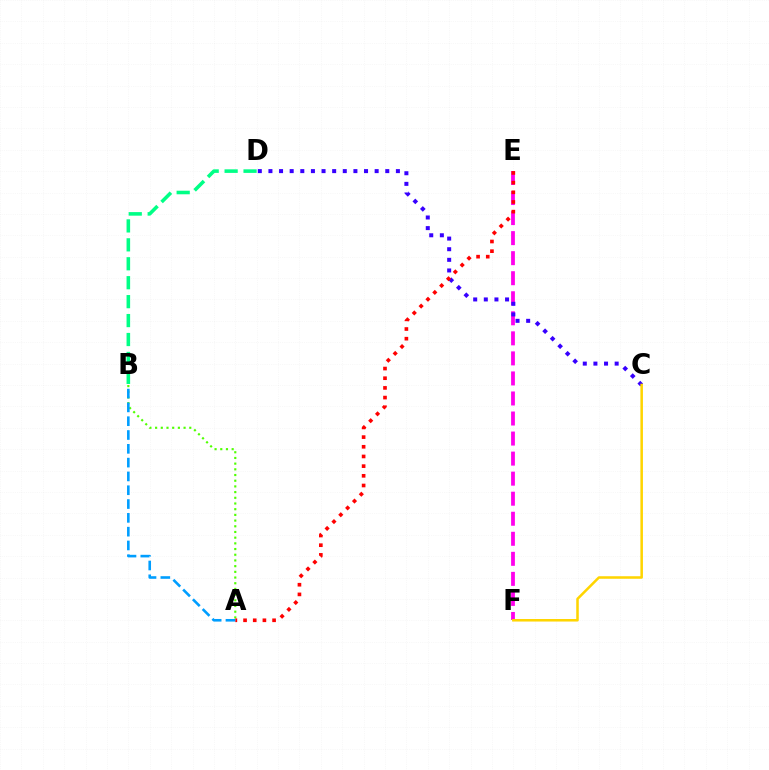{('E', 'F'): [{'color': '#ff00ed', 'line_style': 'dashed', 'thickness': 2.72}], ('C', 'D'): [{'color': '#3700ff', 'line_style': 'dotted', 'thickness': 2.89}], ('A', 'B'): [{'color': '#4fff00', 'line_style': 'dotted', 'thickness': 1.55}, {'color': '#009eff', 'line_style': 'dashed', 'thickness': 1.88}], ('A', 'E'): [{'color': '#ff0000', 'line_style': 'dotted', 'thickness': 2.63}], ('B', 'D'): [{'color': '#00ff86', 'line_style': 'dashed', 'thickness': 2.57}], ('C', 'F'): [{'color': '#ffd500', 'line_style': 'solid', 'thickness': 1.82}]}